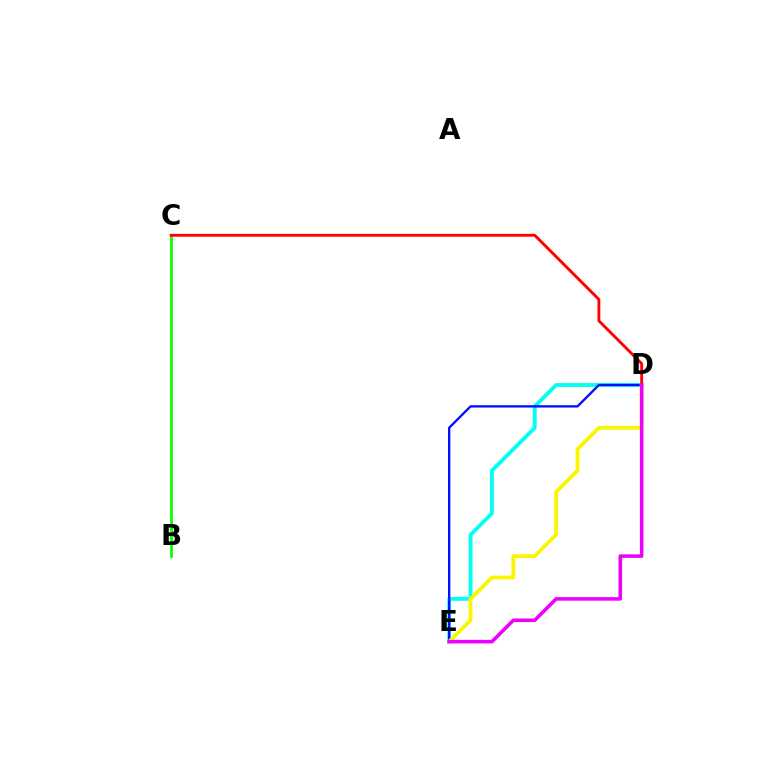{('B', 'C'): [{'color': '#08ff00', 'line_style': 'solid', 'thickness': 2.01}], ('D', 'E'): [{'color': '#00fff6', 'line_style': 'solid', 'thickness': 2.76}, {'color': '#0010ff', 'line_style': 'solid', 'thickness': 1.68}, {'color': '#fcf500', 'line_style': 'solid', 'thickness': 2.72}, {'color': '#ee00ff', 'line_style': 'solid', 'thickness': 2.56}], ('C', 'D'): [{'color': '#ff0000', 'line_style': 'solid', 'thickness': 2.05}]}